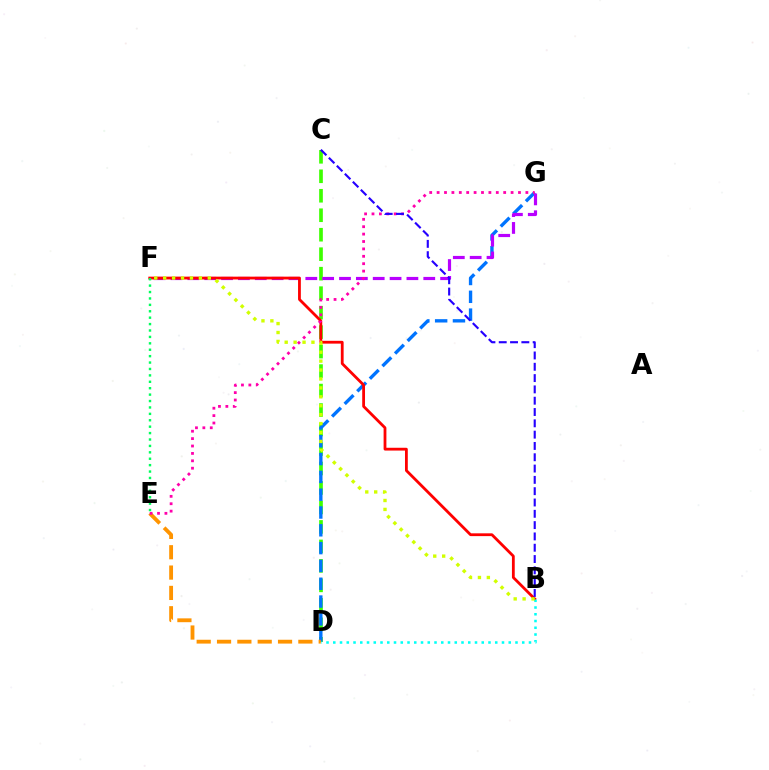{('C', 'D'): [{'color': '#3dff00', 'line_style': 'dashed', 'thickness': 2.65}], ('D', 'G'): [{'color': '#0074ff', 'line_style': 'dashed', 'thickness': 2.42}], ('D', 'E'): [{'color': '#ff9400', 'line_style': 'dashed', 'thickness': 2.76}], ('F', 'G'): [{'color': '#b900ff', 'line_style': 'dashed', 'thickness': 2.29}], ('B', 'F'): [{'color': '#ff0000', 'line_style': 'solid', 'thickness': 2.01}, {'color': '#d1ff00', 'line_style': 'dotted', 'thickness': 2.42}], ('E', 'G'): [{'color': '#ff00ac', 'line_style': 'dotted', 'thickness': 2.01}], ('B', 'D'): [{'color': '#00fff6', 'line_style': 'dotted', 'thickness': 1.83}], ('B', 'C'): [{'color': '#2500ff', 'line_style': 'dashed', 'thickness': 1.54}], ('E', 'F'): [{'color': '#00ff5c', 'line_style': 'dotted', 'thickness': 1.74}]}